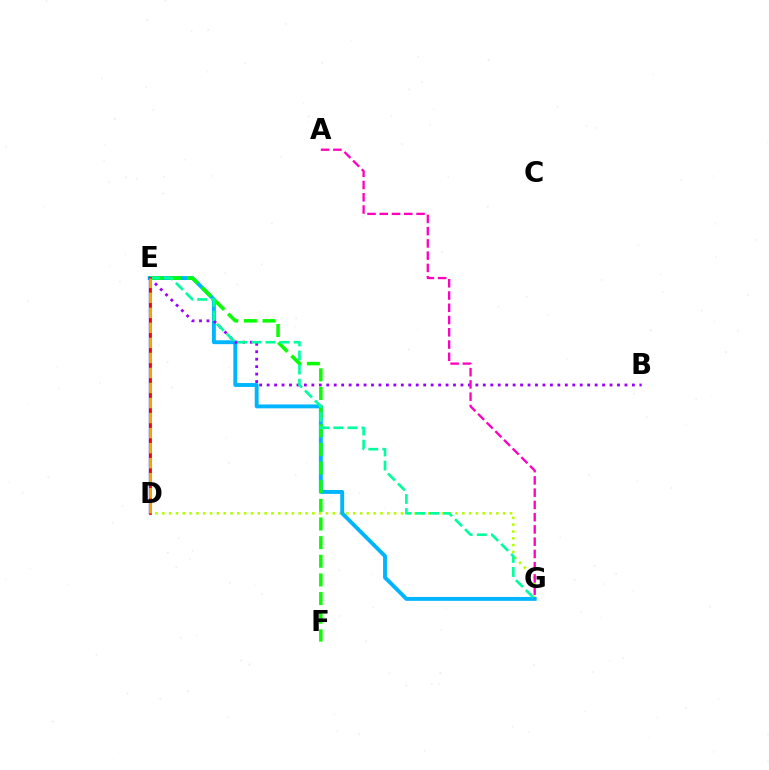{('D', 'G'): [{'color': '#b3ff00', 'line_style': 'dotted', 'thickness': 1.85}], ('E', 'G'): [{'color': '#00b5ff', 'line_style': 'solid', 'thickness': 2.8}, {'color': '#00ff9d', 'line_style': 'dashed', 'thickness': 1.91}], ('D', 'E'): [{'color': '#0010ff', 'line_style': 'solid', 'thickness': 1.69}, {'color': '#ff0000', 'line_style': 'solid', 'thickness': 1.98}, {'color': '#ffa500', 'line_style': 'dashed', 'thickness': 2.04}], ('B', 'E'): [{'color': '#9b00ff', 'line_style': 'dotted', 'thickness': 2.03}], ('A', 'G'): [{'color': '#ff00bd', 'line_style': 'dashed', 'thickness': 1.66}], ('E', 'F'): [{'color': '#08ff00', 'line_style': 'dashed', 'thickness': 2.53}]}